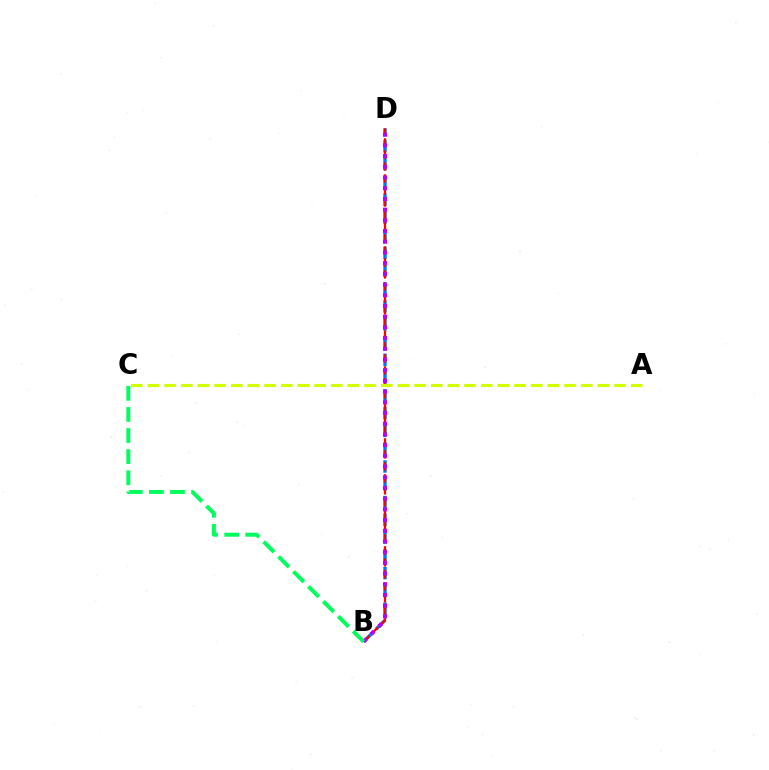{('B', 'D'): [{'color': '#0074ff', 'line_style': 'dashed', 'thickness': 2.42}, {'color': '#ff0000', 'line_style': 'dashed', 'thickness': 1.63}, {'color': '#b900ff', 'line_style': 'dotted', 'thickness': 2.91}], ('A', 'C'): [{'color': '#d1ff00', 'line_style': 'dashed', 'thickness': 2.26}], ('B', 'C'): [{'color': '#00ff5c', 'line_style': 'dashed', 'thickness': 2.87}]}